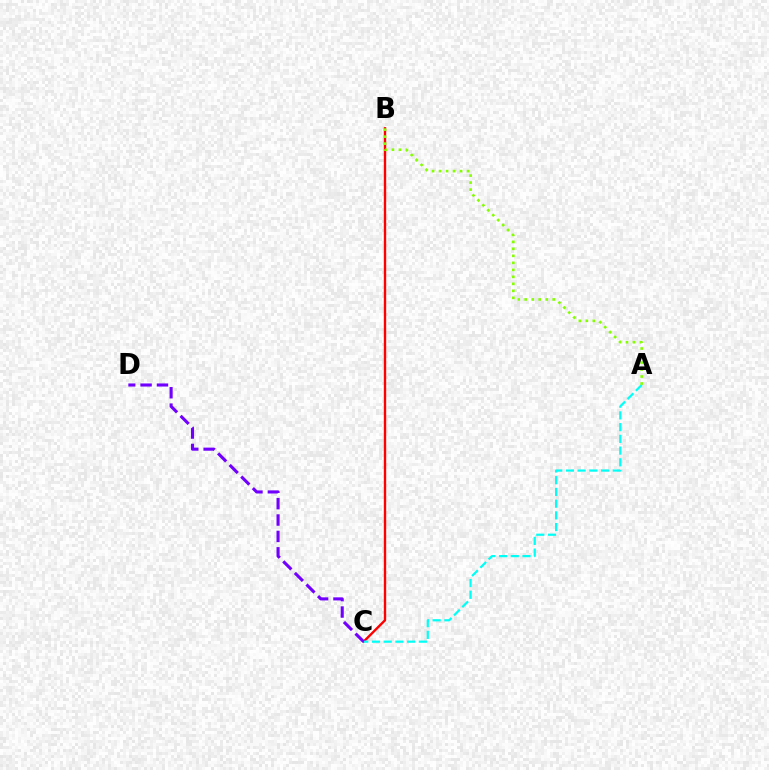{('B', 'C'): [{'color': '#ff0000', 'line_style': 'solid', 'thickness': 1.72}], ('A', 'C'): [{'color': '#00fff6', 'line_style': 'dashed', 'thickness': 1.59}], ('C', 'D'): [{'color': '#7200ff', 'line_style': 'dashed', 'thickness': 2.23}], ('A', 'B'): [{'color': '#84ff00', 'line_style': 'dotted', 'thickness': 1.9}]}